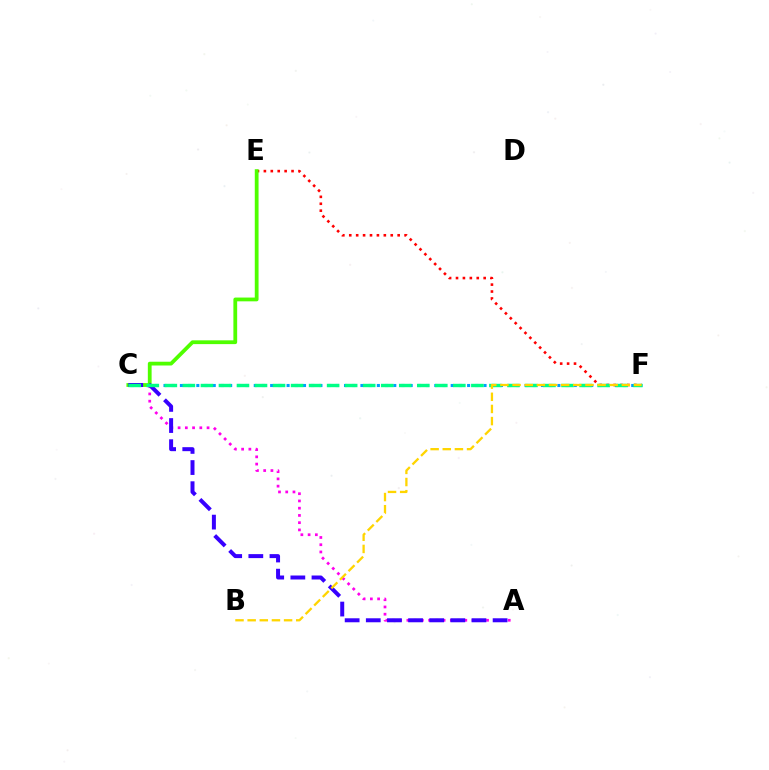{('C', 'F'): [{'color': '#009eff', 'line_style': 'dotted', 'thickness': 2.23}, {'color': '#00ff86', 'line_style': 'dashed', 'thickness': 2.45}], ('E', 'F'): [{'color': '#ff0000', 'line_style': 'dotted', 'thickness': 1.88}], ('A', 'C'): [{'color': '#ff00ed', 'line_style': 'dotted', 'thickness': 1.97}, {'color': '#3700ff', 'line_style': 'dashed', 'thickness': 2.87}], ('C', 'E'): [{'color': '#4fff00', 'line_style': 'solid', 'thickness': 2.72}], ('B', 'F'): [{'color': '#ffd500', 'line_style': 'dashed', 'thickness': 1.65}]}